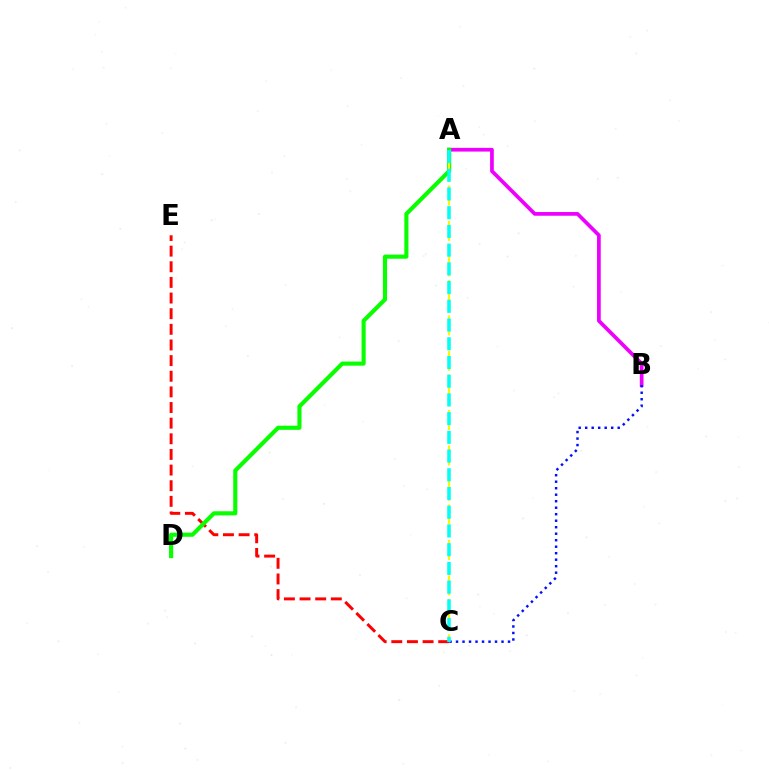{('A', 'B'): [{'color': '#ee00ff', 'line_style': 'solid', 'thickness': 2.67}], ('C', 'E'): [{'color': '#ff0000', 'line_style': 'dashed', 'thickness': 2.12}], ('A', 'D'): [{'color': '#08ff00', 'line_style': 'solid', 'thickness': 2.96}], ('A', 'C'): [{'color': '#fcf500', 'line_style': 'dashed', 'thickness': 1.6}, {'color': '#00fff6', 'line_style': 'dashed', 'thickness': 2.54}], ('B', 'C'): [{'color': '#0010ff', 'line_style': 'dotted', 'thickness': 1.77}]}